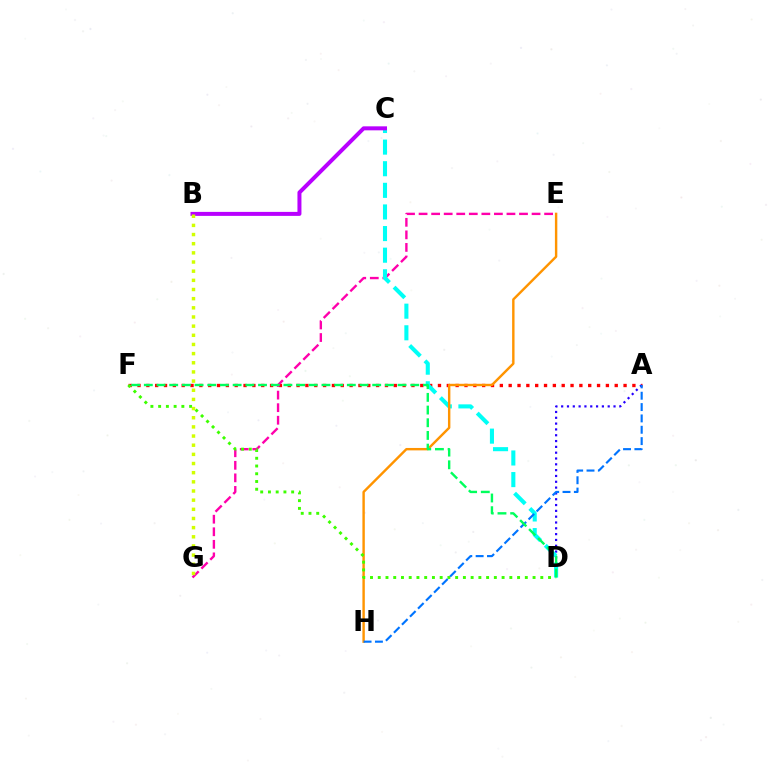{('A', 'F'): [{'color': '#ff0000', 'line_style': 'dotted', 'thickness': 2.4}], ('E', 'G'): [{'color': '#ff00ac', 'line_style': 'dashed', 'thickness': 1.71}], ('A', 'D'): [{'color': '#2500ff', 'line_style': 'dotted', 'thickness': 1.58}], ('C', 'D'): [{'color': '#00fff6', 'line_style': 'dashed', 'thickness': 2.94}], ('E', 'H'): [{'color': '#ff9400', 'line_style': 'solid', 'thickness': 1.74}], ('D', 'F'): [{'color': '#3dff00', 'line_style': 'dotted', 'thickness': 2.1}, {'color': '#00ff5c', 'line_style': 'dashed', 'thickness': 1.72}], ('A', 'H'): [{'color': '#0074ff', 'line_style': 'dashed', 'thickness': 1.54}], ('B', 'C'): [{'color': '#b900ff', 'line_style': 'solid', 'thickness': 2.88}], ('B', 'G'): [{'color': '#d1ff00', 'line_style': 'dotted', 'thickness': 2.49}]}